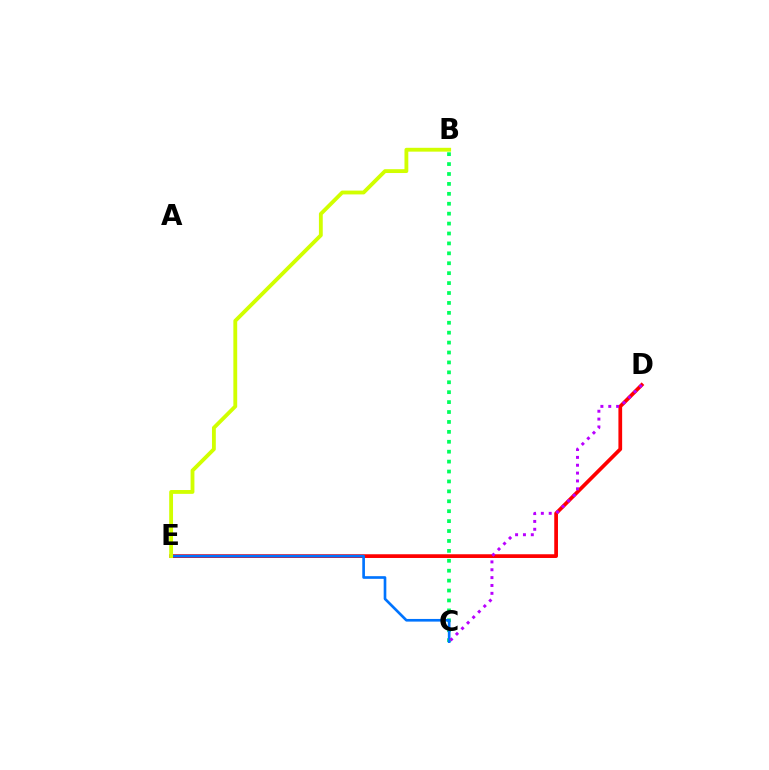{('D', 'E'): [{'color': '#ff0000', 'line_style': 'solid', 'thickness': 2.68}], ('B', 'C'): [{'color': '#00ff5c', 'line_style': 'dotted', 'thickness': 2.69}], ('C', 'E'): [{'color': '#0074ff', 'line_style': 'solid', 'thickness': 1.91}], ('C', 'D'): [{'color': '#b900ff', 'line_style': 'dotted', 'thickness': 2.13}], ('B', 'E'): [{'color': '#d1ff00', 'line_style': 'solid', 'thickness': 2.76}]}